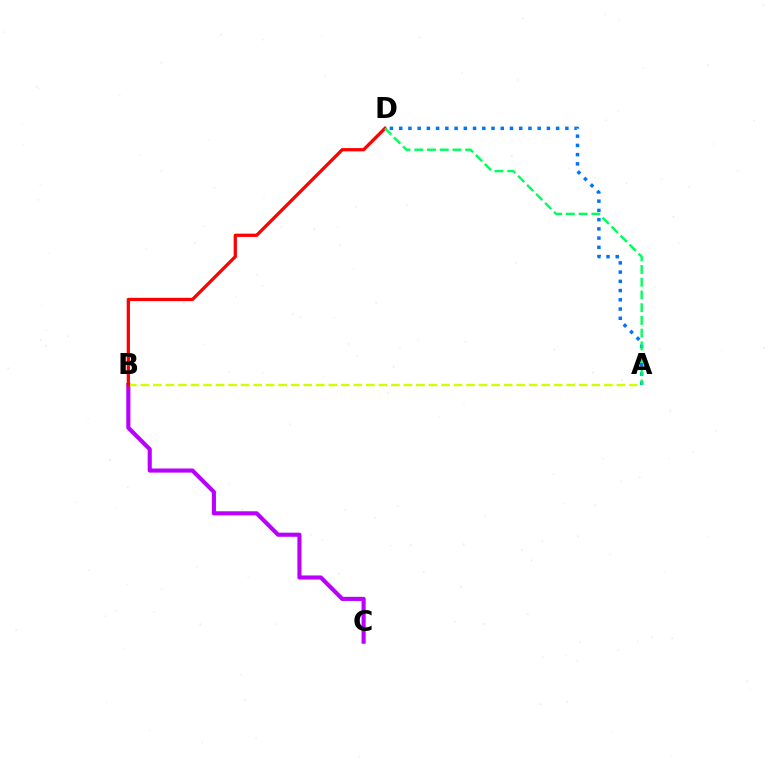{('B', 'C'): [{'color': '#b900ff', 'line_style': 'solid', 'thickness': 2.96}], ('A', 'D'): [{'color': '#0074ff', 'line_style': 'dotted', 'thickness': 2.51}, {'color': '#00ff5c', 'line_style': 'dashed', 'thickness': 1.73}], ('A', 'B'): [{'color': '#d1ff00', 'line_style': 'dashed', 'thickness': 1.7}], ('B', 'D'): [{'color': '#ff0000', 'line_style': 'solid', 'thickness': 2.35}]}